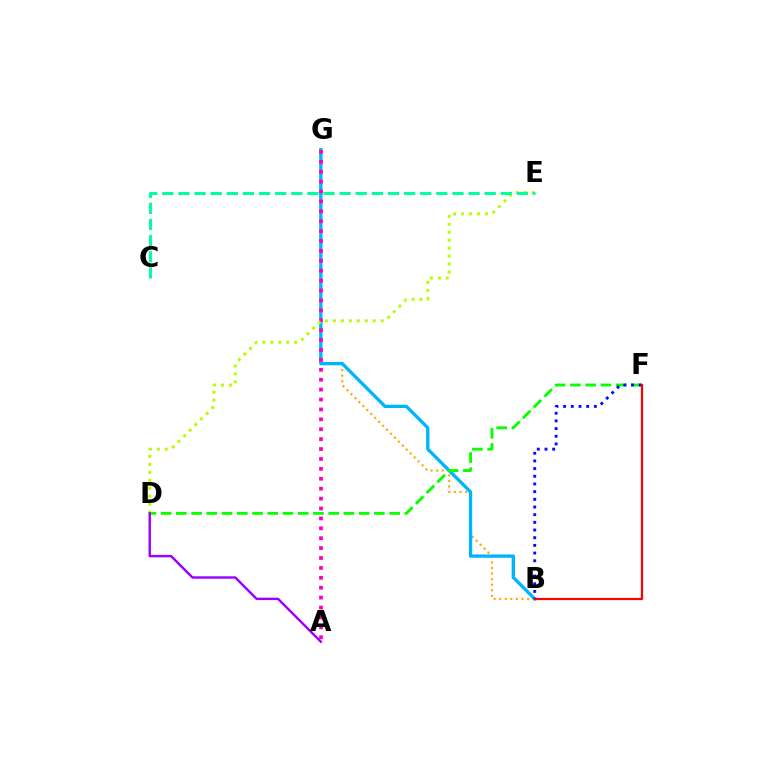{('B', 'G'): [{'color': '#ffa500', 'line_style': 'dotted', 'thickness': 1.52}, {'color': '#00b5ff', 'line_style': 'solid', 'thickness': 2.4}], ('A', 'G'): [{'color': '#ff00bd', 'line_style': 'dotted', 'thickness': 2.69}], ('D', 'F'): [{'color': '#08ff00', 'line_style': 'dashed', 'thickness': 2.07}], ('B', 'F'): [{'color': '#0010ff', 'line_style': 'dotted', 'thickness': 2.09}, {'color': '#ff0000', 'line_style': 'solid', 'thickness': 1.6}], ('D', 'E'): [{'color': '#b3ff00', 'line_style': 'dotted', 'thickness': 2.16}], ('C', 'E'): [{'color': '#00ff9d', 'line_style': 'dashed', 'thickness': 2.19}], ('A', 'D'): [{'color': '#9b00ff', 'line_style': 'solid', 'thickness': 1.74}]}